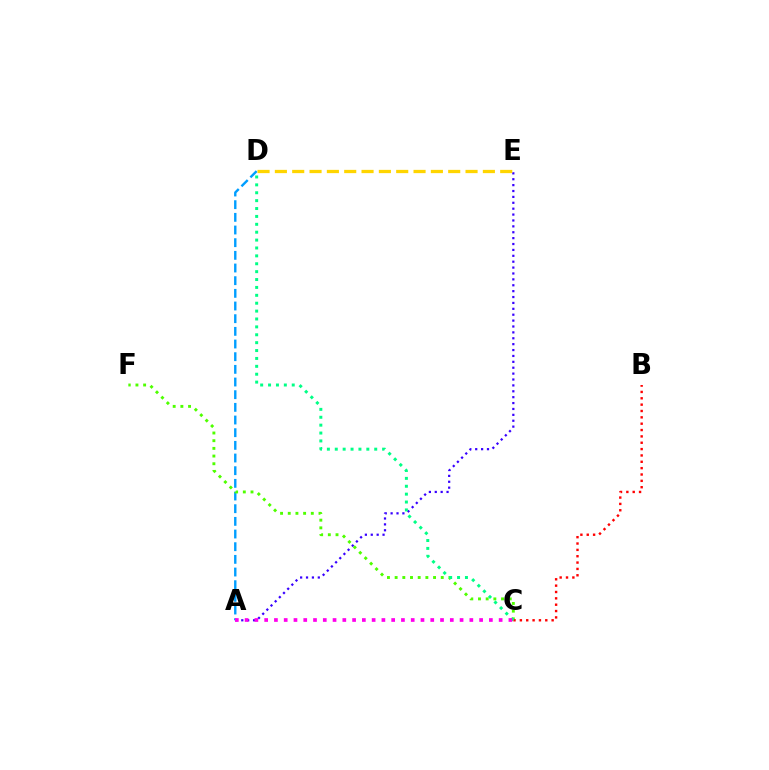{('A', 'D'): [{'color': '#009eff', 'line_style': 'dashed', 'thickness': 1.72}], ('A', 'E'): [{'color': '#3700ff', 'line_style': 'dotted', 'thickness': 1.6}], ('C', 'F'): [{'color': '#4fff00', 'line_style': 'dotted', 'thickness': 2.09}], ('B', 'C'): [{'color': '#ff0000', 'line_style': 'dotted', 'thickness': 1.73}], ('C', 'D'): [{'color': '#00ff86', 'line_style': 'dotted', 'thickness': 2.14}], ('A', 'C'): [{'color': '#ff00ed', 'line_style': 'dotted', 'thickness': 2.65}], ('D', 'E'): [{'color': '#ffd500', 'line_style': 'dashed', 'thickness': 2.35}]}